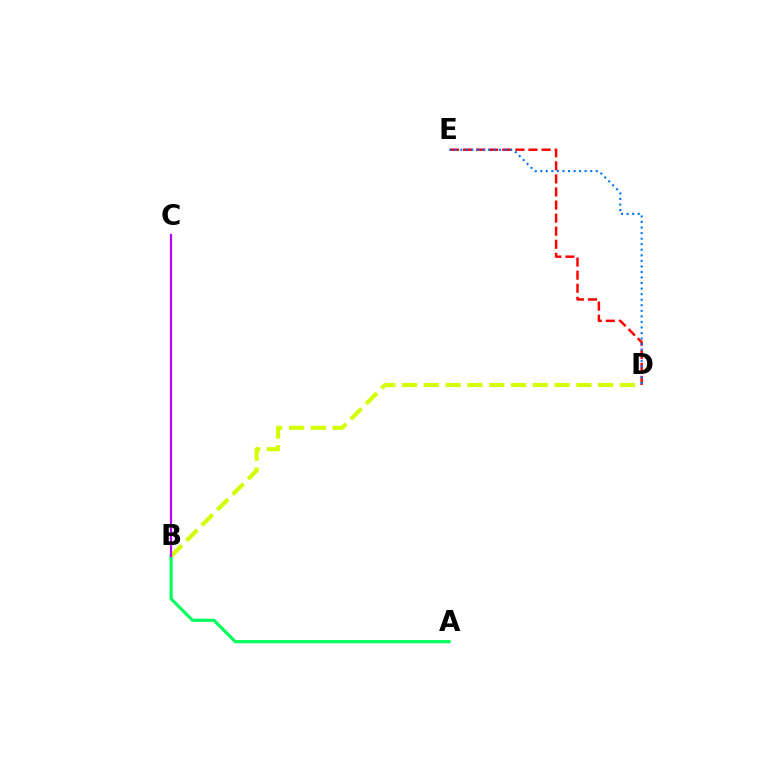{('D', 'E'): [{'color': '#ff0000', 'line_style': 'dashed', 'thickness': 1.78}, {'color': '#0074ff', 'line_style': 'dotted', 'thickness': 1.51}], ('A', 'B'): [{'color': '#00ff5c', 'line_style': 'solid', 'thickness': 2.27}], ('B', 'D'): [{'color': '#d1ff00', 'line_style': 'dashed', 'thickness': 2.96}], ('B', 'C'): [{'color': '#b900ff', 'line_style': 'solid', 'thickness': 1.57}]}